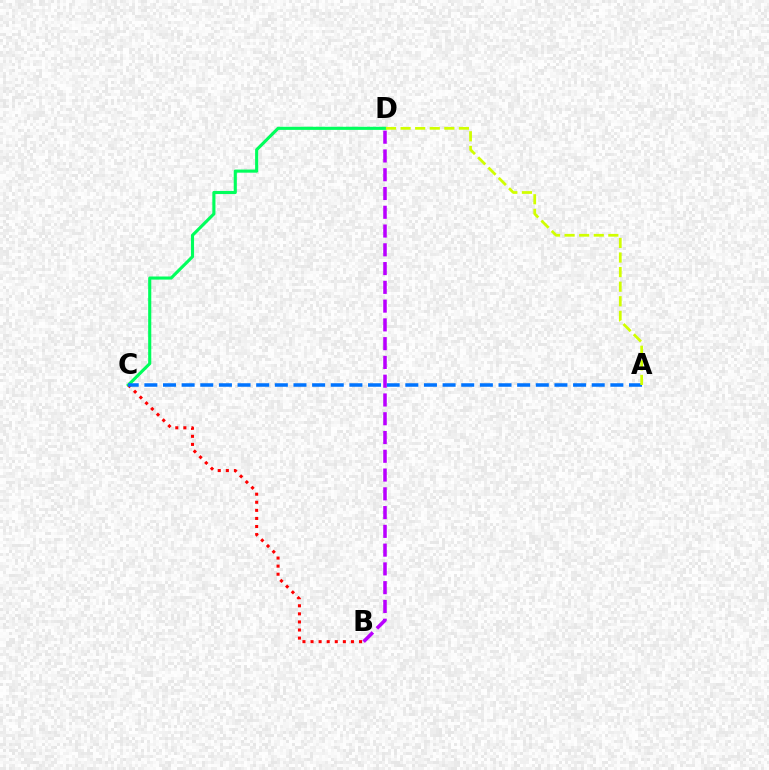{('C', 'D'): [{'color': '#00ff5c', 'line_style': 'solid', 'thickness': 2.24}], ('B', 'C'): [{'color': '#ff0000', 'line_style': 'dotted', 'thickness': 2.2}], ('A', 'C'): [{'color': '#0074ff', 'line_style': 'dashed', 'thickness': 2.53}], ('B', 'D'): [{'color': '#b900ff', 'line_style': 'dashed', 'thickness': 2.55}], ('A', 'D'): [{'color': '#d1ff00', 'line_style': 'dashed', 'thickness': 1.98}]}